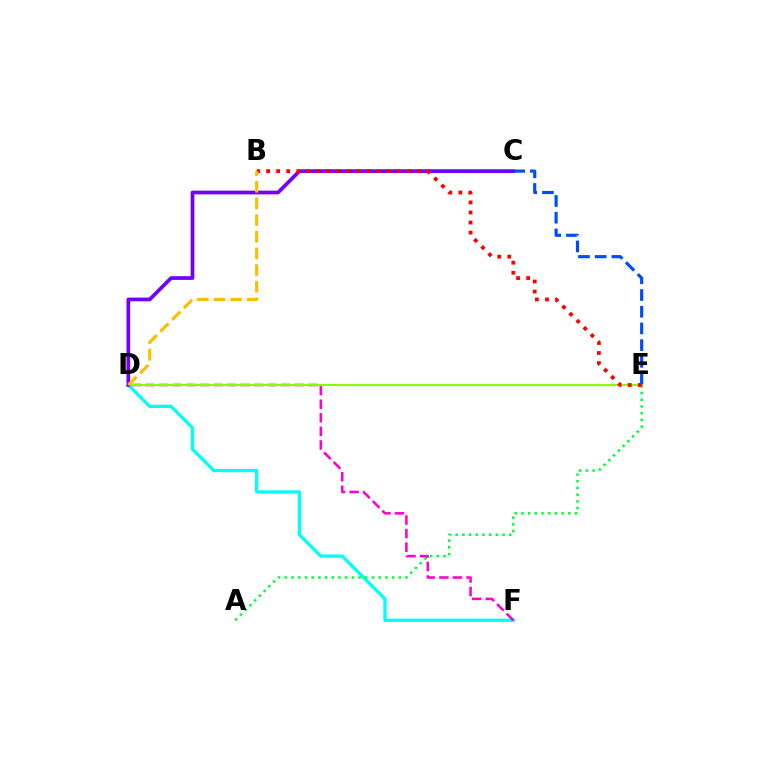{('D', 'F'): [{'color': '#00fff6', 'line_style': 'solid', 'thickness': 2.38}, {'color': '#ff00cf', 'line_style': 'dashed', 'thickness': 1.84}], ('D', 'E'): [{'color': '#84ff00', 'line_style': 'solid', 'thickness': 1.53}], ('C', 'D'): [{'color': '#7200ff', 'line_style': 'solid', 'thickness': 2.68}], ('A', 'E'): [{'color': '#00ff39', 'line_style': 'dotted', 'thickness': 1.82}], ('B', 'E'): [{'color': '#ff0000', 'line_style': 'dotted', 'thickness': 2.73}], ('B', 'D'): [{'color': '#ffbd00', 'line_style': 'dashed', 'thickness': 2.26}], ('C', 'E'): [{'color': '#004bff', 'line_style': 'dashed', 'thickness': 2.27}]}